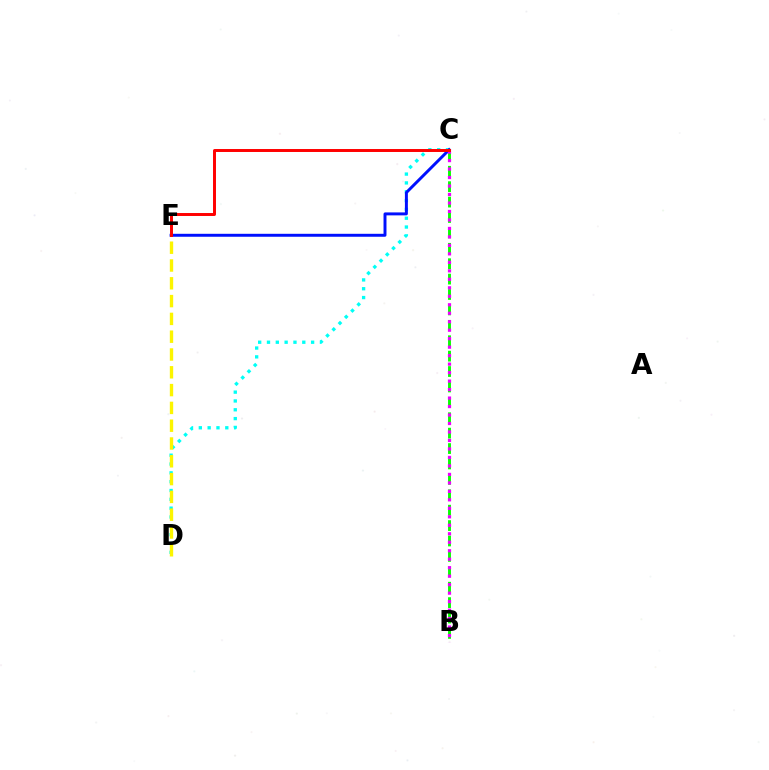{('B', 'C'): [{'color': '#08ff00', 'line_style': 'dashed', 'thickness': 2.09}, {'color': '#ee00ff', 'line_style': 'dotted', 'thickness': 2.3}], ('C', 'D'): [{'color': '#00fff6', 'line_style': 'dotted', 'thickness': 2.4}], ('D', 'E'): [{'color': '#fcf500', 'line_style': 'dashed', 'thickness': 2.42}], ('C', 'E'): [{'color': '#0010ff', 'line_style': 'solid', 'thickness': 2.13}, {'color': '#ff0000', 'line_style': 'solid', 'thickness': 2.13}]}